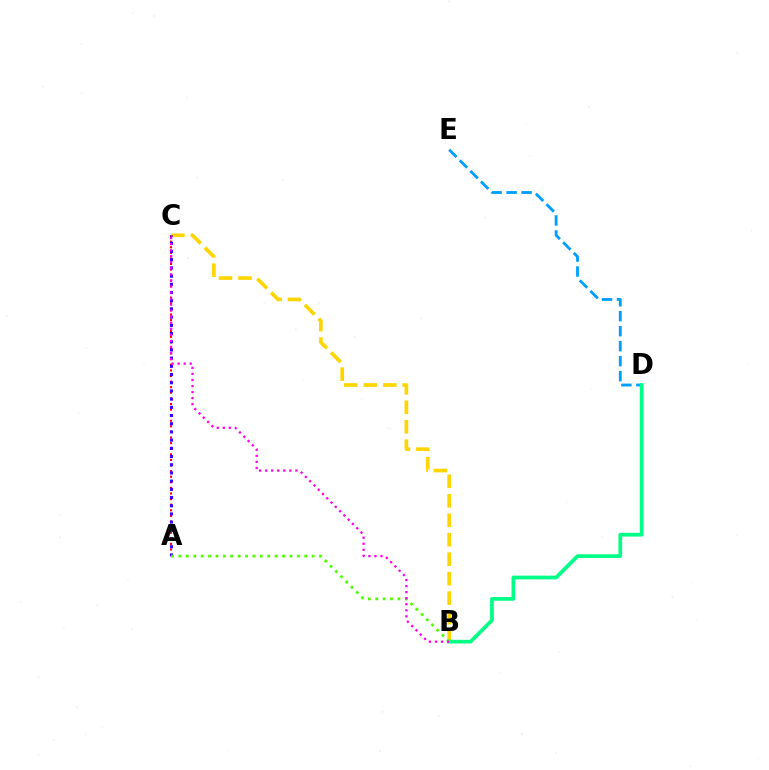{('A', 'C'): [{'color': '#ff0000', 'line_style': 'dotted', 'thickness': 1.52}, {'color': '#3700ff', 'line_style': 'dotted', 'thickness': 2.23}], ('D', 'E'): [{'color': '#009eff', 'line_style': 'dashed', 'thickness': 2.04}], ('B', 'C'): [{'color': '#ffd500', 'line_style': 'dashed', 'thickness': 2.64}, {'color': '#ff00ed', 'line_style': 'dotted', 'thickness': 1.64}], ('B', 'D'): [{'color': '#00ff86', 'line_style': 'solid', 'thickness': 2.68}], ('A', 'B'): [{'color': '#4fff00', 'line_style': 'dotted', 'thickness': 2.01}]}